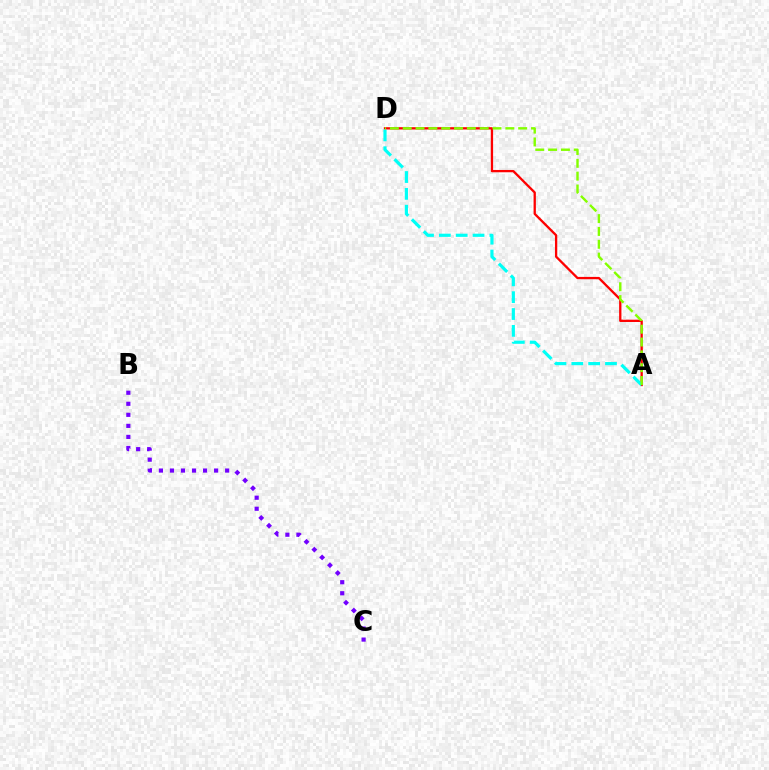{('A', 'D'): [{'color': '#ff0000', 'line_style': 'solid', 'thickness': 1.66}, {'color': '#00fff6', 'line_style': 'dashed', 'thickness': 2.29}, {'color': '#84ff00', 'line_style': 'dashed', 'thickness': 1.74}], ('B', 'C'): [{'color': '#7200ff', 'line_style': 'dotted', 'thickness': 3.0}]}